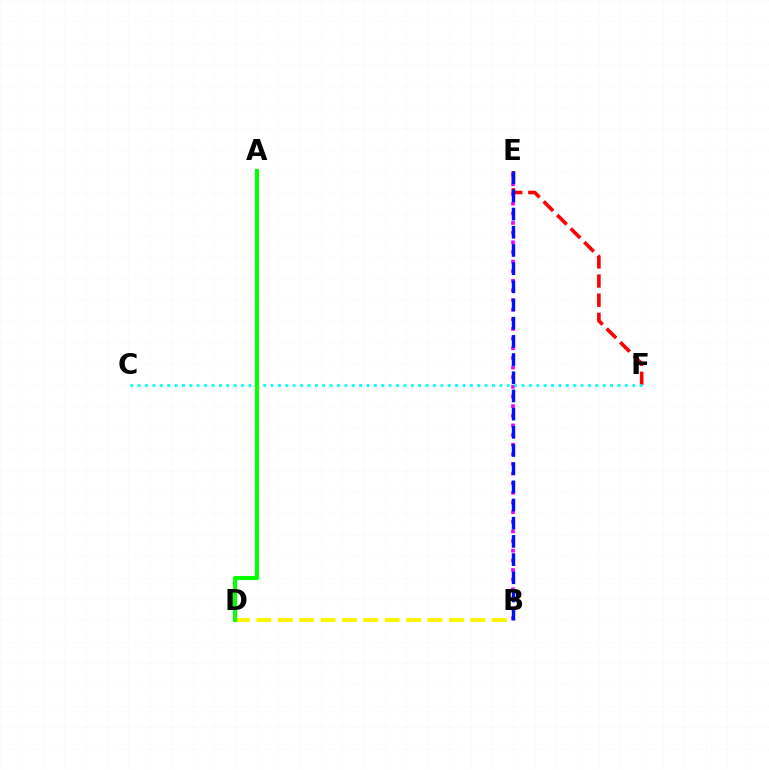{('E', 'F'): [{'color': '#ff0000', 'line_style': 'dashed', 'thickness': 2.6}], ('B', 'E'): [{'color': '#ee00ff', 'line_style': 'dotted', 'thickness': 2.62}, {'color': '#0010ff', 'line_style': 'dashed', 'thickness': 2.47}], ('B', 'D'): [{'color': '#fcf500', 'line_style': 'dashed', 'thickness': 2.91}], ('C', 'F'): [{'color': '#00fff6', 'line_style': 'dotted', 'thickness': 2.01}], ('A', 'D'): [{'color': '#08ff00', 'line_style': 'solid', 'thickness': 2.96}]}